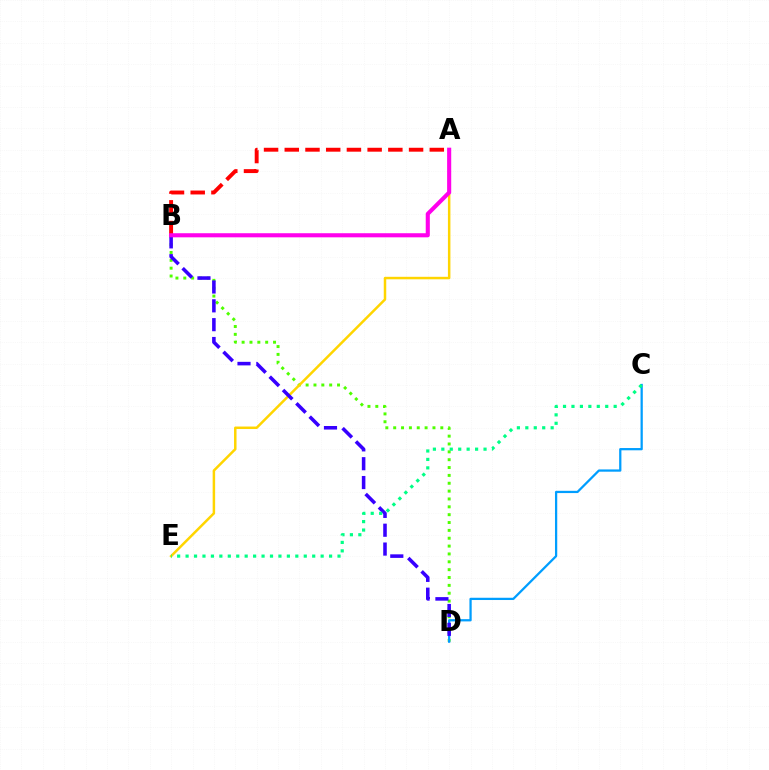{('A', 'B'): [{'color': '#ff0000', 'line_style': 'dashed', 'thickness': 2.81}, {'color': '#ff00ed', 'line_style': 'solid', 'thickness': 2.95}], ('B', 'D'): [{'color': '#4fff00', 'line_style': 'dotted', 'thickness': 2.13}, {'color': '#3700ff', 'line_style': 'dashed', 'thickness': 2.56}], ('C', 'D'): [{'color': '#009eff', 'line_style': 'solid', 'thickness': 1.63}], ('A', 'E'): [{'color': '#ffd500', 'line_style': 'solid', 'thickness': 1.79}], ('C', 'E'): [{'color': '#00ff86', 'line_style': 'dotted', 'thickness': 2.29}]}